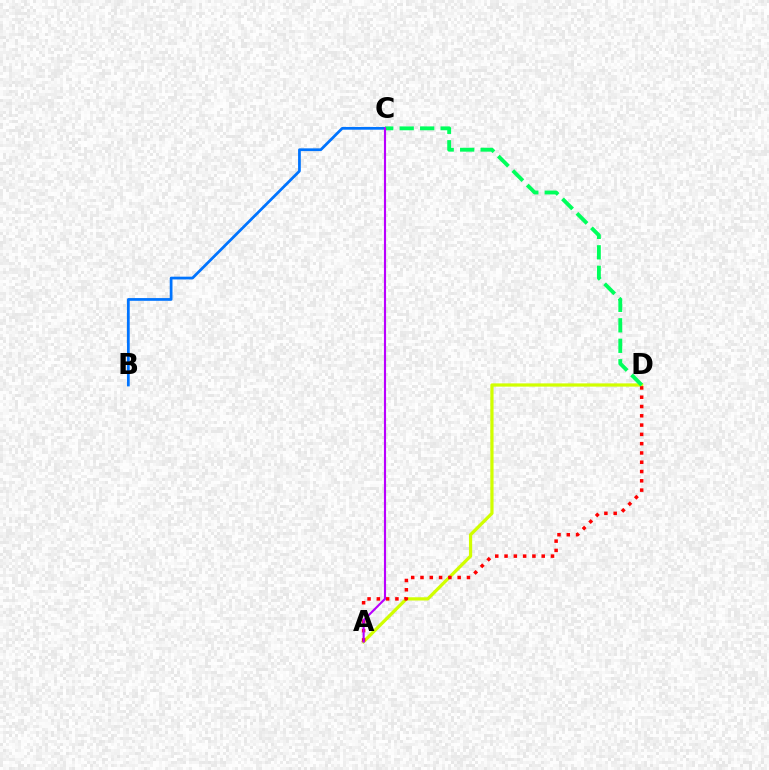{('A', 'D'): [{'color': '#d1ff00', 'line_style': 'solid', 'thickness': 2.33}, {'color': '#ff0000', 'line_style': 'dotted', 'thickness': 2.52}], ('B', 'C'): [{'color': '#0074ff', 'line_style': 'solid', 'thickness': 1.98}], ('C', 'D'): [{'color': '#00ff5c', 'line_style': 'dashed', 'thickness': 2.78}], ('A', 'C'): [{'color': '#b900ff', 'line_style': 'solid', 'thickness': 1.54}]}